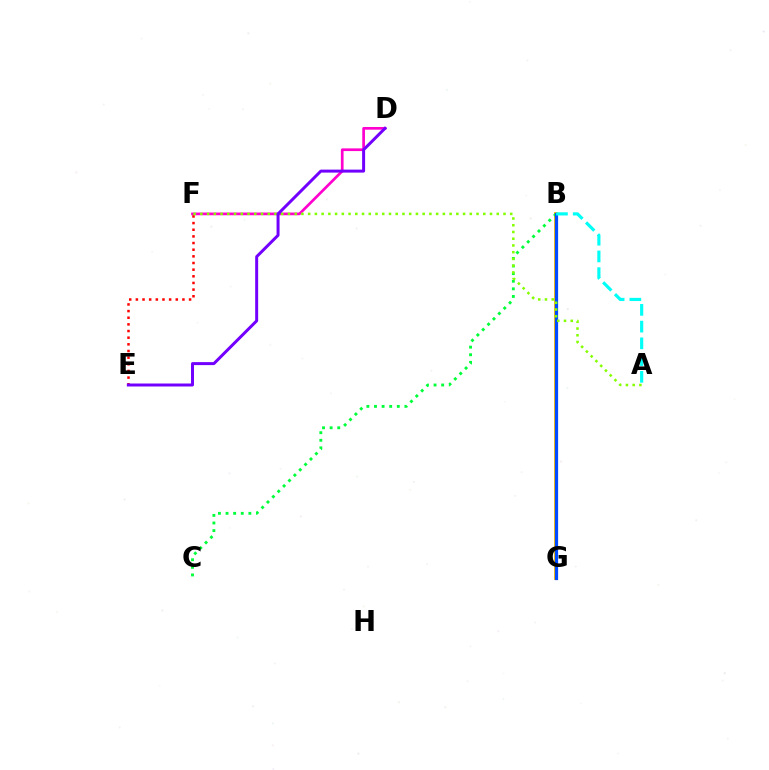{('B', 'G'): [{'color': '#ffbd00', 'line_style': 'solid', 'thickness': 2.81}, {'color': '#004bff', 'line_style': 'solid', 'thickness': 2.32}], ('B', 'C'): [{'color': '#00ff39', 'line_style': 'dotted', 'thickness': 2.07}], ('D', 'F'): [{'color': '#ff00cf', 'line_style': 'solid', 'thickness': 1.94}], ('E', 'F'): [{'color': '#ff0000', 'line_style': 'dotted', 'thickness': 1.81}], ('A', 'F'): [{'color': '#84ff00', 'line_style': 'dotted', 'thickness': 1.83}], ('D', 'E'): [{'color': '#7200ff', 'line_style': 'solid', 'thickness': 2.15}], ('A', 'B'): [{'color': '#00fff6', 'line_style': 'dashed', 'thickness': 2.27}]}